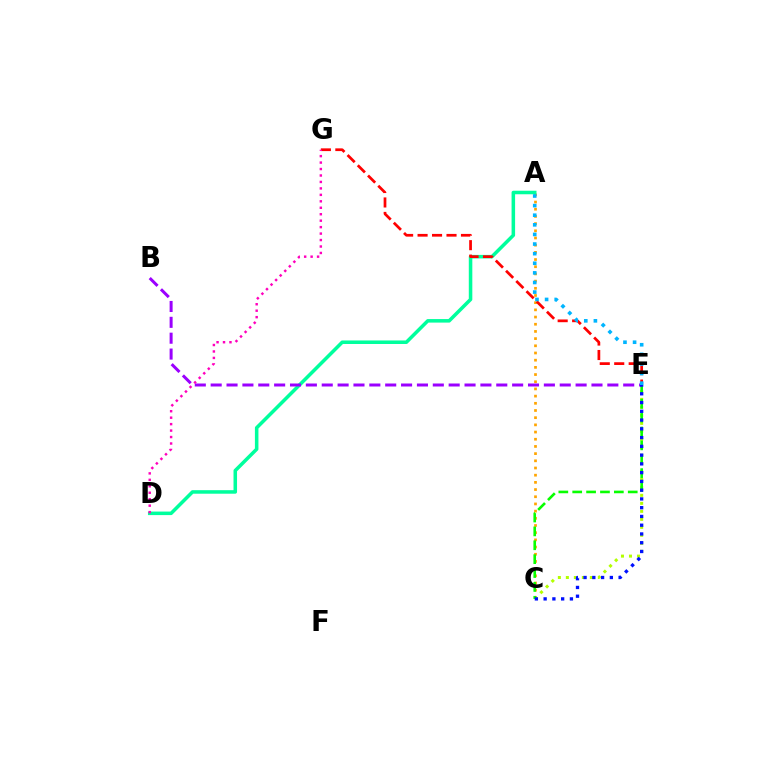{('A', 'C'): [{'color': '#ffa500', 'line_style': 'dotted', 'thickness': 1.95}], ('C', 'E'): [{'color': '#b3ff00', 'line_style': 'dotted', 'thickness': 2.17}, {'color': '#08ff00', 'line_style': 'dashed', 'thickness': 1.89}, {'color': '#0010ff', 'line_style': 'dotted', 'thickness': 2.38}], ('A', 'D'): [{'color': '#00ff9d', 'line_style': 'solid', 'thickness': 2.54}], ('B', 'E'): [{'color': '#9b00ff', 'line_style': 'dashed', 'thickness': 2.16}], ('E', 'G'): [{'color': '#ff0000', 'line_style': 'dashed', 'thickness': 1.97}], ('A', 'E'): [{'color': '#00b5ff', 'line_style': 'dotted', 'thickness': 2.61}], ('D', 'G'): [{'color': '#ff00bd', 'line_style': 'dotted', 'thickness': 1.75}]}